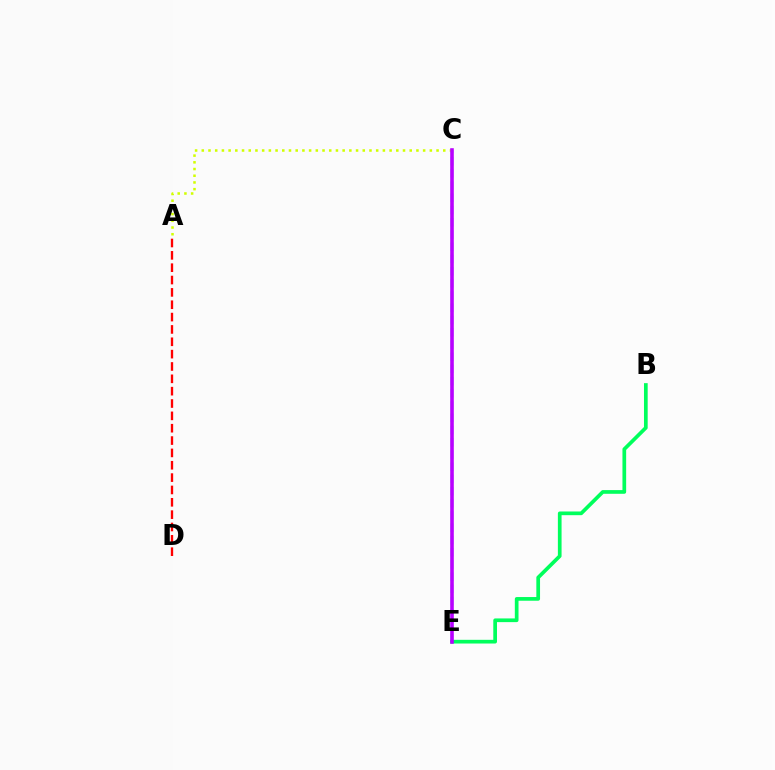{('B', 'E'): [{'color': '#00ff5c', 'line_style': 'solid', 'thickness': 2.66}], ('C', 'E'): [{'color': '#0074ff', 'line_style': 'dashed', 'thickness': 1.66}, {'color': '#b900ff', 'line_style': 'solid', 'thickness': 2.58}], ('A', 'C'): [{'color': '#d1ff00', 'line_style': 'dotted', 'thickness': 1.82}], ('A', 'D'): [{'color': '#ff0000', 'line_style': 'dashed', 'thickness': 1.68}]}